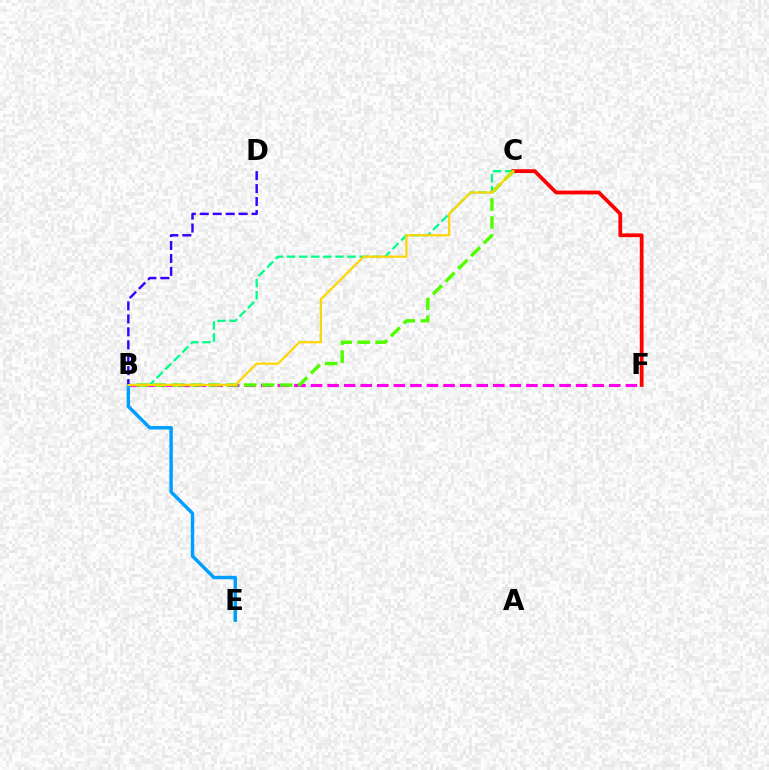{('B', 'F'): [{'color': '#ff00ed', 'line_style': 'dashed', 'thickness': 2.25}], ('B', 'C'): [{'color': '#00ff86', 'line_style': 'dashed', 'thickness': 1.64}, {'color': '#4fff00', 'line_style': 'dashed', 'thickness': 2.44}, {'color': '#ffd500', 'line_style': 'solid', 'thickness': 1.59}], ('C', 'F'): [{'color': '#ff0000', 'line_style': 'solid', 'thickness': 2.71}], ('B', 'E'): [{'color': '#009eff', 'line_style': 'solid', 'thickness': 2.48}], ('B', 'D'): [{'color': '#3700ff', 'line_style': 'dashed', 'thickness': 1.76}]}